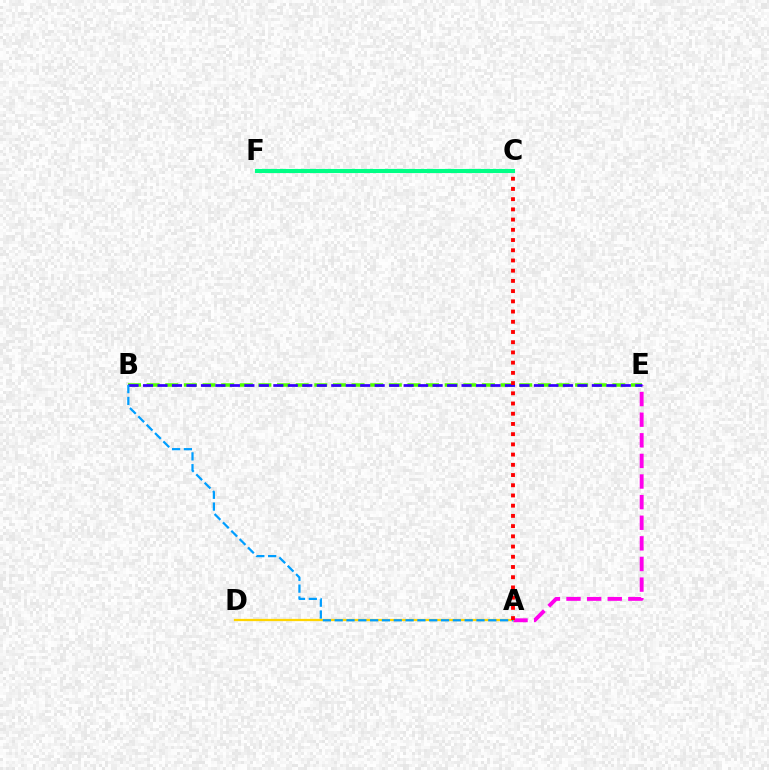{('B', 'E'): [{'color': '#4fff00', 'line_style': 'dashed', 'thickness': 2.53}, {'color': '#3700ff', 'line_style': 'dashed', 'thickness': 1.97}], ('A', 'E'): [{'color': '#ff00ed', 'line_style': 'dashed', 'thickness': 2.8}], ('C', 'F'): [{'color': '#00ff86', 'line_style': 'solid', 'thickness': 2.95}], ('A', 'D'): [{'color': '#ffd500', 'line_style': 'solid', 'thickness': 1.64}], ('A', 'B'): [{'color': '#009eff', 'line_style': 'dashed', 'thickness': 1.61}], ('A', 'C'): [{'color': '#ff0000', 'line_style': 'dotted', 'thickness': 2.78}]}